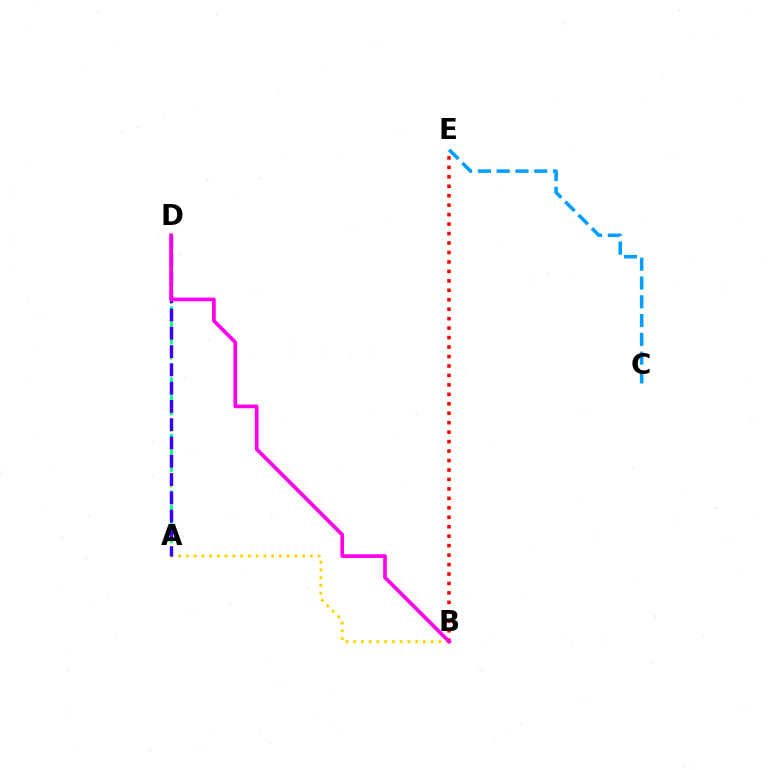{('A', 'B'): [{'color': '#ffd500', 'line_style': 'dotted', 'thickness': 2.11}], ('B', 'E'): [{'color': '#ff0000', 'line_style': 'dotted', 'thickness': 2.57}], ('A', 'D'): [{'color': '#4fff00', 'line_style': 'dotted', 'thickness': 1.51}, {'color': '#00ff86', 'line_style': 'dashed', 'thickness': 1.92}, {'color': '#3700ff', 'line_style': 'dashed', 'thickness': 2.48}], ('C', 'E'): [{'color': '#009eff', 'line_style': 'dashed', 'thickness': 2.55}], ('B', 'D'): [{'color': '#ff00ed', 'line_style': 'solid', 'thickness': 2.65}]}